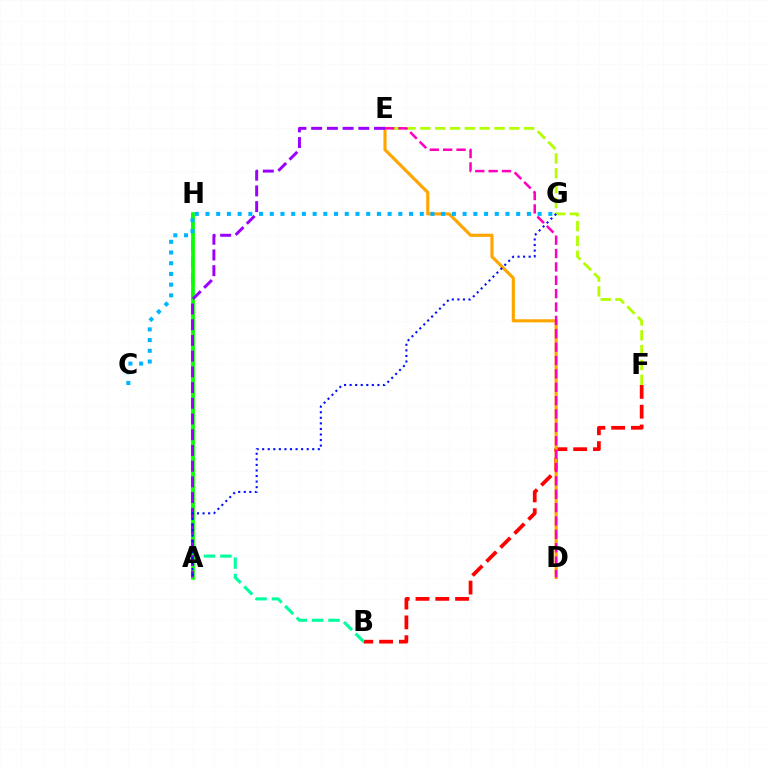{('B', 'F'): [{'color': '#ff0000', 'line_style': 'dashed', 'thickness': 2.69}], ('D', 'E'): [{'color': '#ffa500', 'line_style': 'solid', 'thickness': 2.26}, {'color': '#ff00bd', 'line_style': 'dashed', 'thickness': 1.82}], ('B', 'H'): [{'color': '#00ff9d', 'line_style': 'dashed', 'thickness': 2.22}], ('E', 'F'): [{'color': '#b3ff00', 'line_style': 'dashed', 'thickness': 2.02}], ('A', 'H'): [{'color': '#08ff00', 'line_style': 'solid', 'thickness': 2.65}], ('A', 'E'): [{'color': '#9b00ff', 'line_style': 'dashed', 'thickness': 2.14}], ('A', 'G'): [{'color': '#0010ff', 'line_style': 'dotted', 'thickness': 1.51}], ('C', 'G'): [{'color': '#00b5ff', 'line_style': 'dotted', 'thickness': 2.91}]}